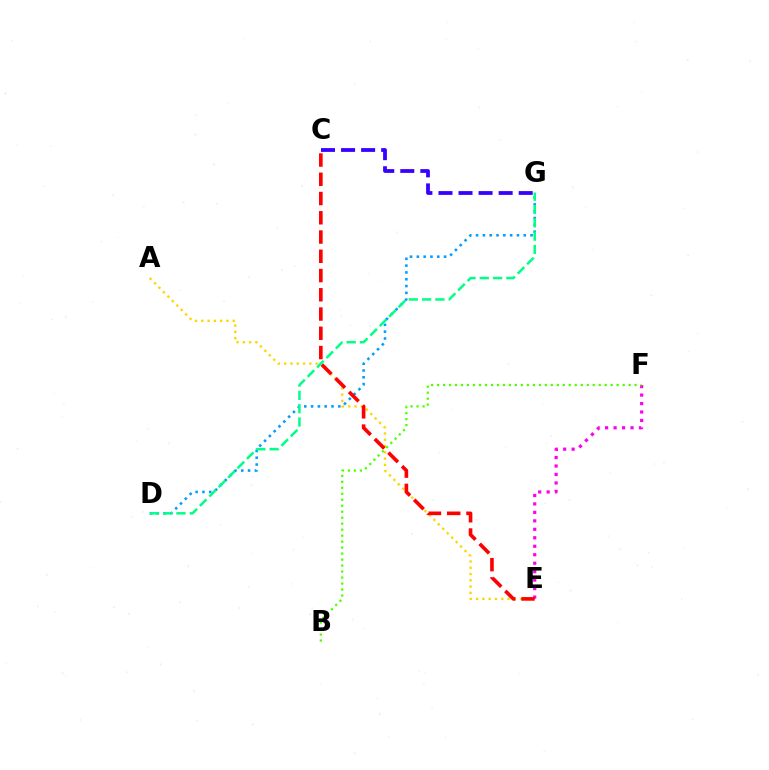{('A', 'E'): [{'color': '#ffd500', 'line_style': 'dotted', 'thickness': 1.71}], ('C', 'G'): [{'color': '#3700ff', 'line_style': 'dashed', 'thickness': 2.72}], ('D', 'G'): [{'color': '#009eff', 'line_style': 'dotted', 'thickness': 1.85}, {'color': '#00ff86', 'line_style': 'dashed', 'thickness': 1.81}], ('E', 'F'): [{'color': '#ff00ed', 'line_style': 'dotted', 'thickness': 2.3}], ('C', 'E'): [{'color': '#ff0000', 'line_style': 'dashed', 'thickness': 2.62}], ('B', 'F'): [{'color': '#4fff00', 'line_style': 'dotted', 'thickness': 1.63}]}